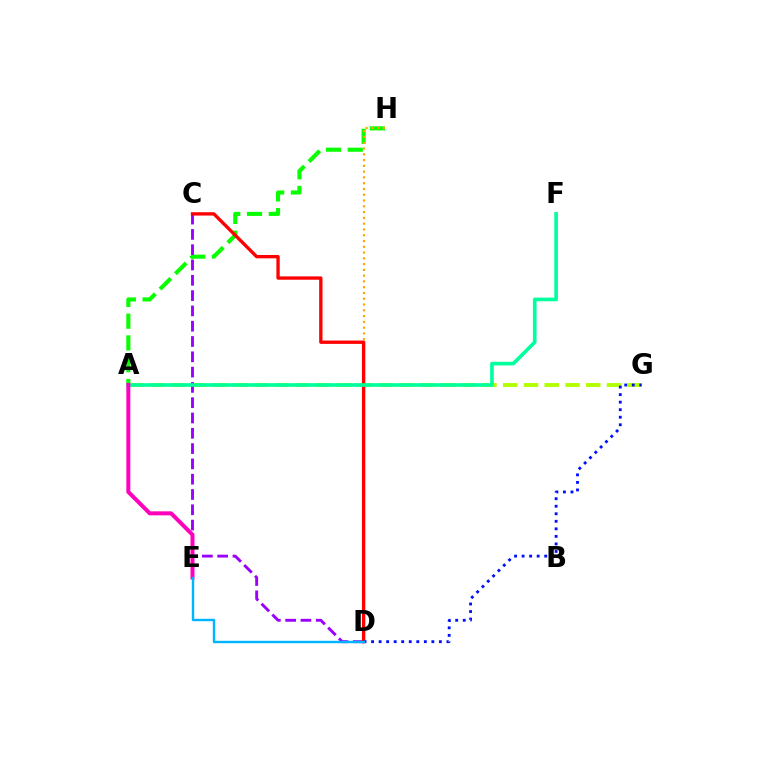{('A', 'H'): [{'color': '#08ff00', 'line_style': 'dashed', 'thickness': 2.96}], ('D', 'H'): [{'color': '#ffa500', 'line_style': 'dotted', 'thickness': 1.57}], ('A', 'G'): [{'color': '#b3ff00', 'line_style': 'dashed', 'thickness': 2.82}], ('C', 'D'): [{'color': '#9b00ff', 'line_style': 'dashed', 'thickness': 2.08}, {'color': '#ff0000', 'line_style': 'solid', 'thickness': 2.4}], ('A', 'F'): [{'color': '#00ff9d', 'line_style': 'solid', 'thickness': 2.62}], ('A', 'E'): [{'color': '#ff00bd', 'line_style': 'solid', 'thickness': 2.88}], ('D', 'G'): [{'color': '#0010ff', 'line_style': 'dotted', 'thickness': 2.05}], ('D', 'E'): [{'color': '#00b5ff', 'line_style': 'solid', 'thickness': 1.74}]}